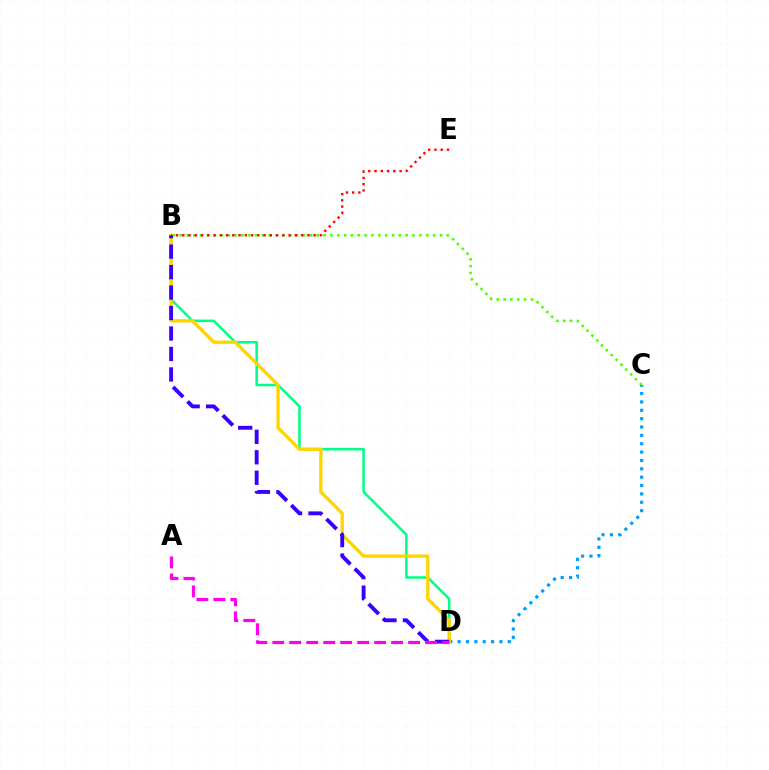{('B', 'D'): [{'color': '#00ff86', 'line_style': 'solid', 'thickness': 1.82}, {'color': '#ffd500', 'line_style': 'solid', 'thickness': 2.41}, {'color': '#3700ff', 'line_style': 'dashed', 'thickness': 2.78}], ('B', 'C'): [{'color': '#4fff00', 'line_style': 'dotted', 'thickness': 1.86}], ('C', 'D'): [{'color': '#009eff', 'line_style': 'dotted', 'thickness': 2.27}], ('B', 'E'): [{'color': '#ff0000', 'line_style': 'dotted', 'thickness': 1.7}], ('A', 'D'): [{'color': '#ff00ed', 'line_style': 'dashed', 'thickness': 2.31}]}